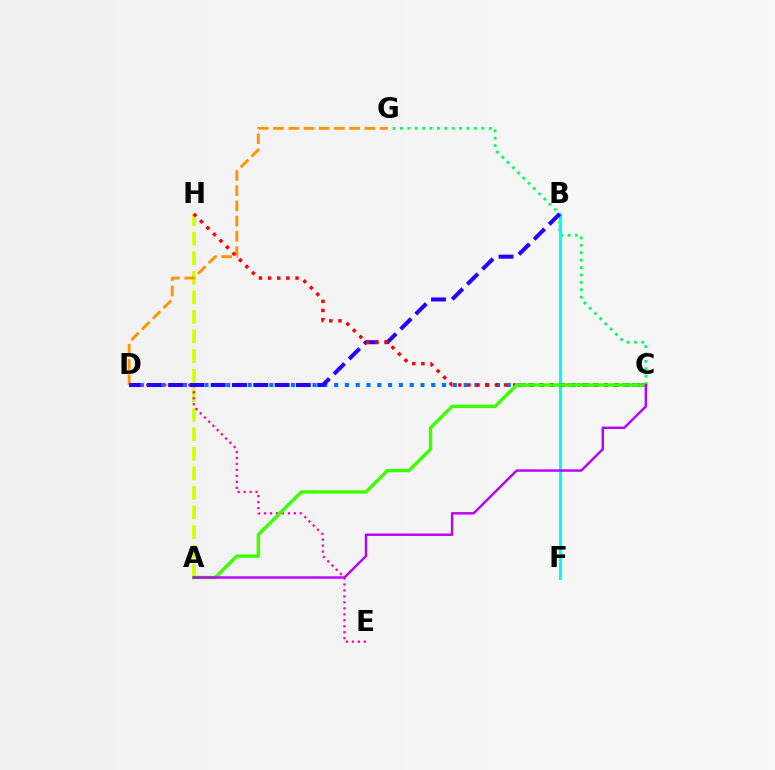{('C', 'G'): [{'color': '#00ff5c', 'line_style': 'dotted', 'thickness': 2.01}], ('B', 'F'): [{'color': '#00fff6', 'line_style': 'solid', 'thickness': 2.21}], ('A', 'H'): [{'color': '#d1ff00', 'line_style': 'dashed', 'thickness': 2.66}], ('C', 'D'): [{'color': '#0074ff', 'line_style': 'dotted', 'thickness': 2.93}], ('D', 'G'): [{'color': '#ff9400', 'line_style': 'dashed', 'thickness': 2.07}], ('D', 'E'): [{'color': '#ff00ac', 'line_style': 'dotted', 'thickness': 1.62}], ('B', 'D'): [{'color': '#2500ff', 'line_style': 'dashed', 'thickness': 2.89}], ('C', 'H'): [{'color': '#ff0000', 'line_style': 'dotted', 'thickness': 2.48}], ('A', 'C'): [{'color': '#3dff00', 'line_style': 'solid', 'thickness': 2.45}, {'color': '#b900ff', 'line_style': 'solid', 'thickness': 1.74}]}